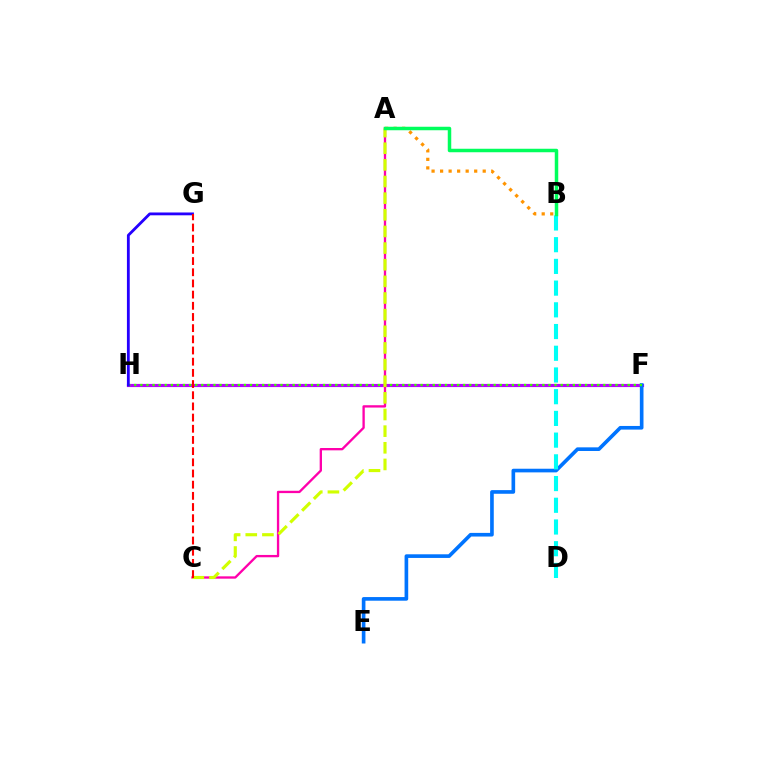{('F', 'H'): [{'color': '#b900ff', 'line_style': 'solid', 'thickness': 2.27}, {'color': '#3dff00', 'line_style': 'dotted', 'thickness': 1.65}], ('E', 'F'): [{'color': '#0074ff', 'line_style': 'solid', 'thickness': 2.62}], ('A', 'B'): [{'color': '#ff9400', 'line_style': 'dotted', 'thickness': 2.32}, {'color': '#00ff5c', 'line_style': 'solid', 'thickness': 2.52}], ('G', 'H'): [{'color': '#2500ff', 'line_style': 'solid', 'thickness': 2.03}], ('B', 'D'): [{'color': '#00fff6', 'line_style': 'dashed', 'thickness': 2.95}], ('A', 'C'): [{'color': '#ff00ac', 'line_style': 'solid', 'thickness': 1.68}, {'color': '#d1ff00', 'line_style': 'dashed', 'thickness': 2.26}], ('C', 'G'): [{'color': '#ff0000', 'line_style': 'dashed', 'thickness': 1.52}]}